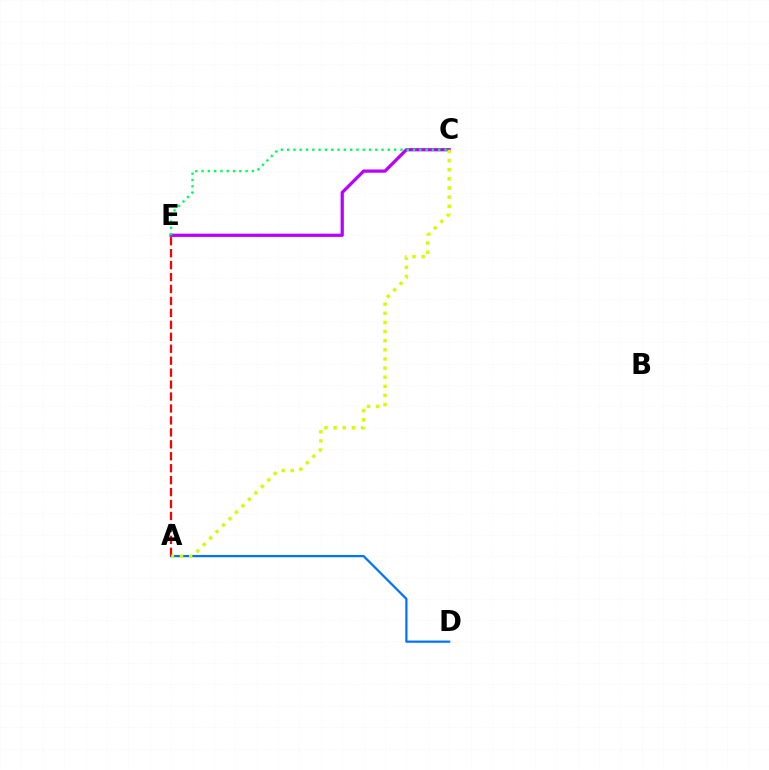{('A', 'D'): [{'color': '#0074ff', 'line_style': 'solid', 'thickness': 1.61}], ('C', 'E'): [{'color': '#b900ff', 'line_style': 'solid', 'thickness': 2.34}, {'color': '#00ff5c', 'line_style': 'dotted', 'thickness': 1.71}], ('A', 'E'): [{'color': '#ff0000', 'line_style': 'dashed', 'thickness': 1.62}], ('A', 'C'): [{'color': '#d1ff00', 'line_style': 'dotted', 'thickness': 2.48}]}